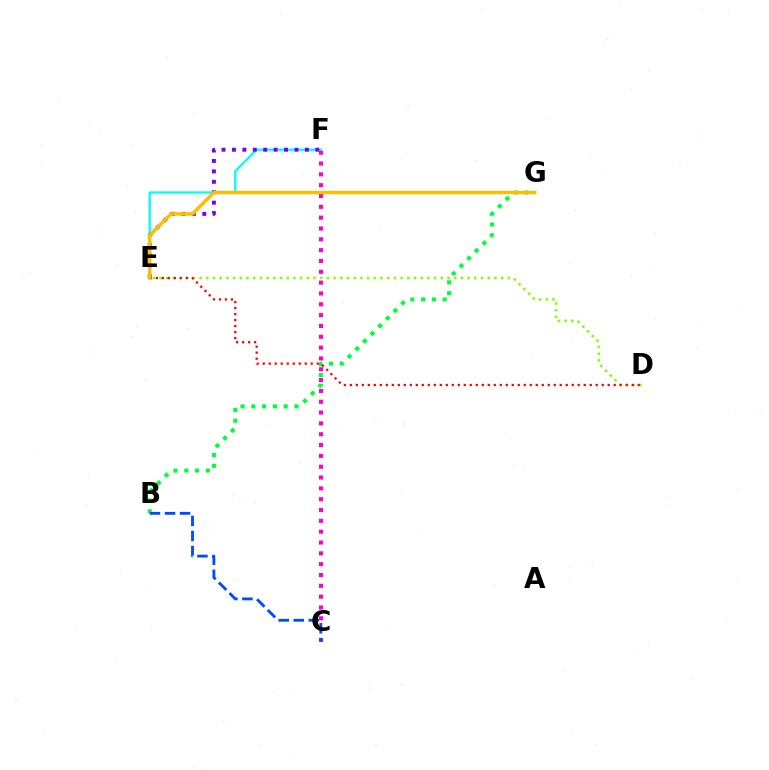{('C', 'F'): [{'color': '#ff00cf', 'line_style': 'dotted', 'thickness': 2.94}], ('D', 'E'): [{'color': '#84ff00', 'line_style': 'dotted', 'thickness': 1.82}, {'color': '#ff0000', 'line_style': 'dotted', 'thickness': 1.63}], ('B', 'G'): [{'color': '#00ff39', 'line_style': 'dotted', 'thickness': 2.93}], ('E', 'F'): [{'color': '#00fff6', 'line_style': 'solid', 'thickness': 1.66}, {'color': '#7200ff', 'line_style': 'dotted', 'thickness': 2.83}], ('B', 'C'): [{'color': '#004bff', 'line_style': 'dashed', 'thickness': 2.04}], ('E', 'G'): [{'color': '#ffbd00', 'line_style': 'solid', 'thickness': 2.49}]}